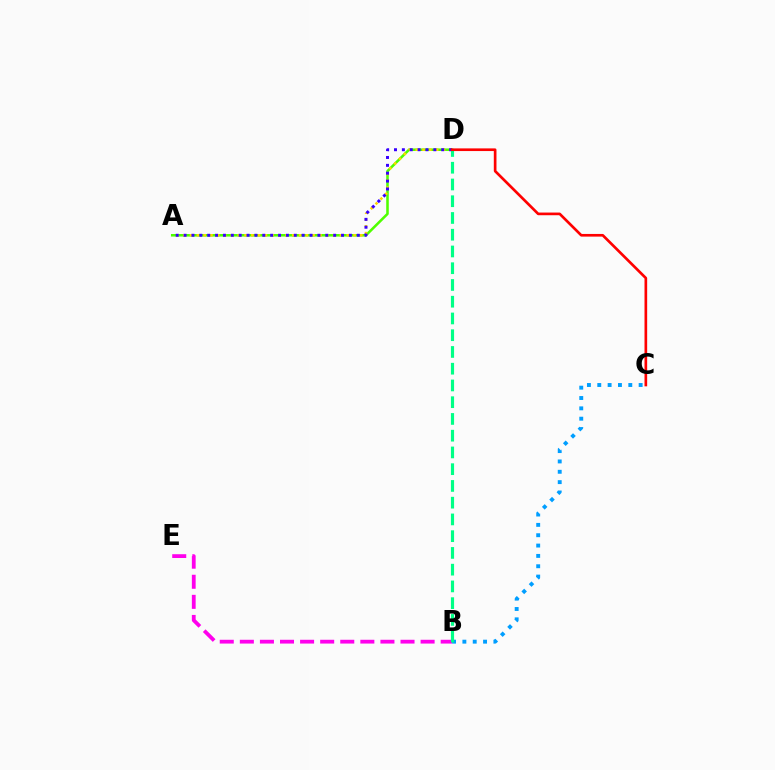{('A', 'D'): [{'color': '#4fff00', 'line_style': 'solid', 'thickness': 1.84}, {'color': '#ffd500', 'line_style': 'dotted', 'thickness': 1.85}, {'color': '#3700ff', 'line_style': 'dotted', 'thickness': 2.14}], ('B', 'C'): [{'color': '#009eff', 'line_style': 'dotted', 'thickness': 2.81}], ('B', 'E'): [{'color': '#ff00ed', 'line_style': 'dashed', 'thickness': 2.73}], ('B', 'D'): [{'color': '#00ff86', 'line_style': 'dashed', 'thickness': 2.28}], ('C', 'D'): [{'color': '#ff0000', 'line_style': 'solid', 'thickness': 1.92}]}